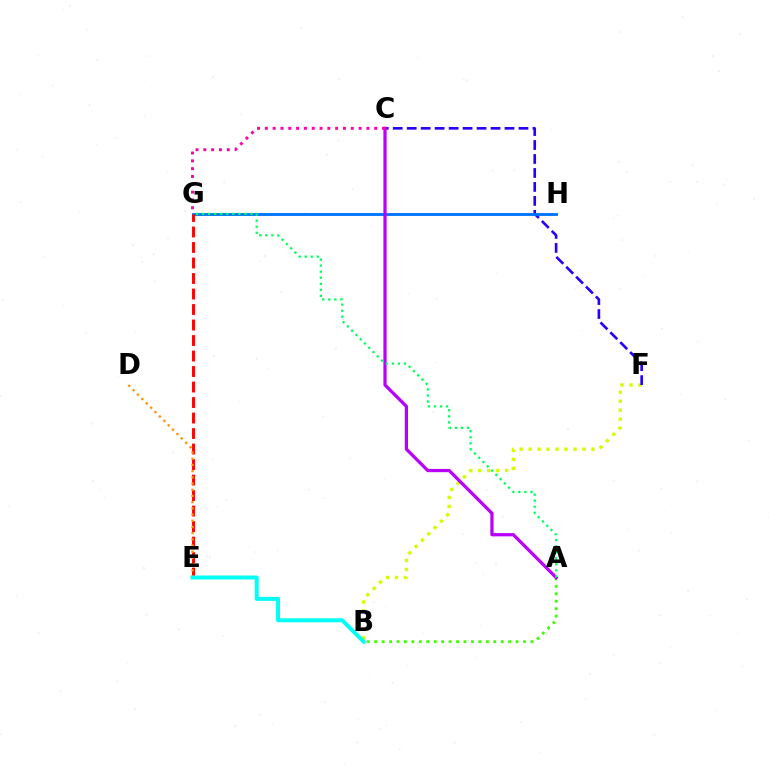{('B', 'F'): [{'color': '#d1ff00', 'line_style': 'dotted', 'thickness': 2.44}], ('C', 'F'): [{'color': '#2500ff', 'line_style': 'dashed', 'thickness': 1.9}], ('A', 'B'): [{'color': '#3dff00', 'line_style': 'dotted', 'thickness': 2.02}], ('G', 'H'): [{'color': '#0074ff', 'line_style': 'solid', 'thickness': 2.05}], ('E', 'G'): [{'color': '#ff0000', 'line_style': 'dashed', 'thickness': 2.11}], ('D', 'E'): [{'color': '#ff9400', 'line_style': 'dotted', 'thickness': 1.68}], ('A', 'C'): [{'color': '#b900ff', 'line_style': 'solid', 'thickness': 2.33}], ('A', 'G'): [{'color': '#00ff5c', 'line_style': 'dotted', 'thickness': 1.64}], ('C', 'G'): [{'color': '#ff00ac', 'line_style': 'dotted', 'thickness': 2.12}], ('B', 'E'): [{'color': '#00fff6', 'line_style': 'solid', 'thickness': 2.87}]}